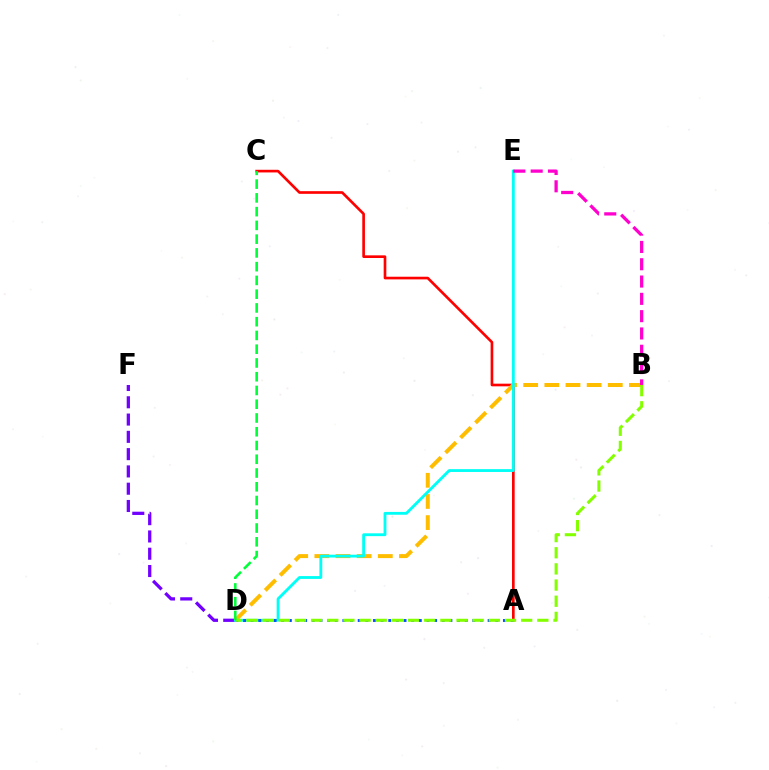{('A', 'C'): [{'color': '#ff0000', 'line_style': 'solid', 'thickness': 1.91}], ('D', 'F'): [{'color': '#7200ff', 'line_style': 'dashed', 'thickness': 2.35}], ('B', 'D'): [{'color': '#ffbd00', 'line_style': 'dashed', 'thickness': 2.87}, {'color': '#84ff00', 'line_style': 'dashed', 'thickness': 2.2}], ('D', 'E'): [{'color': '#00fff6', 'line_style': 'solid', 'thickness': 2.04}], ('A', 'D'): [{'color': '#004bff', 'line_style': 'dotted', 'thickness': 2.08}], ('C', 'D'): [{'color': '#00ff39', 'line_style': 'dashed', 'thickness': 1.87}], ('B', 'E'): [{'color': '#ff00cf', 'line_style': 'dashed', 'thickness': 2.35}]}